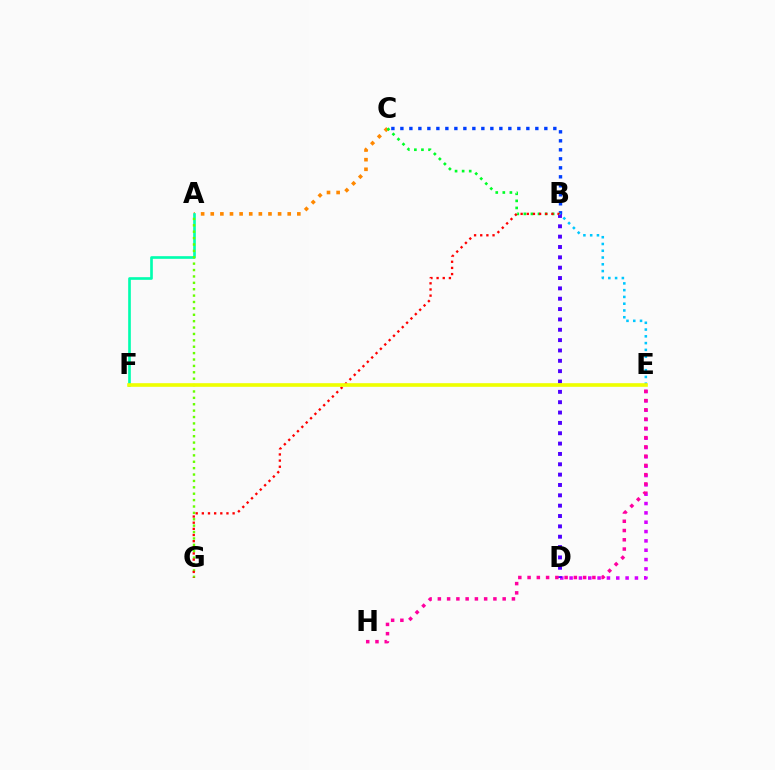{('D', 'E'): [{'color': '#d600ff', 'line_style': 'dotted', 'thickness': 2.54}], ('A', 'C'): [{'color': '#ff8800', 'line_style': 'dotted', 'thickness': 2.61}], ('B', 'C'): [{'color': '#003fff', 'line_style': 'dotted', 'thickness': 2.44}, {'color': '#00ff27', 'line_style': 'dotted', 'thickness': 1.92}], ('A', 'F'): [{'color': '#00ffaf', 'line_style': 'solid', 'thickness': 1.91}], ('B', 'D'): [{'color': '#4f00ff', 'line_style': 'dotted', 'thickness': 2.81}], ('E', 'H'): [{'color': '#ff00a0', 'line_style': 'dotted', 'thickness': 2.52}], ('A', 'G'): [{'color': '#66ff00', 'line_style': 'dotted', 'thickness': 1.74}], ('B', 'G'): [{'color': '#ff0000', 'line_style': 'dotted', 'thickness': 1.67}], ('B', 'E'): [{'color': '#00c7ff', 'line_style': 'dotted', 'thickness': 1.84}], ('E', 'F'): [{'color': '#eeff00', 'line_style': 'solid', 'thickness': 2.62}]}